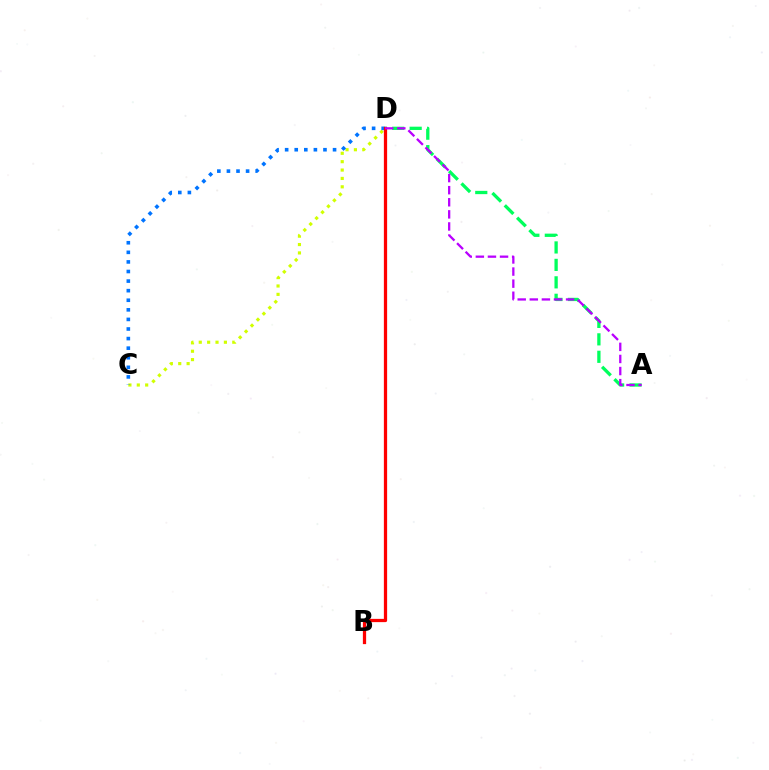{('A', 'D'): [{'color': '#00ff5c', 'line_style': 'dashed', 'thickness': 2.37}, {'color': '#b900ff', 'line_style': 'dashed', 'thickness': 1.64}], ('C', 'D'): [{'color': '#d1ff00', 'line_style': 'dotted', 'thickness': 2.28}, {'color': '#0074ff', 'line_style': 'dotted', 'thickness': 2.6}], ('B', 'D'): [{'color': '#ff0000', 'line_style': 'solid', 'thickness': 2.34}]}